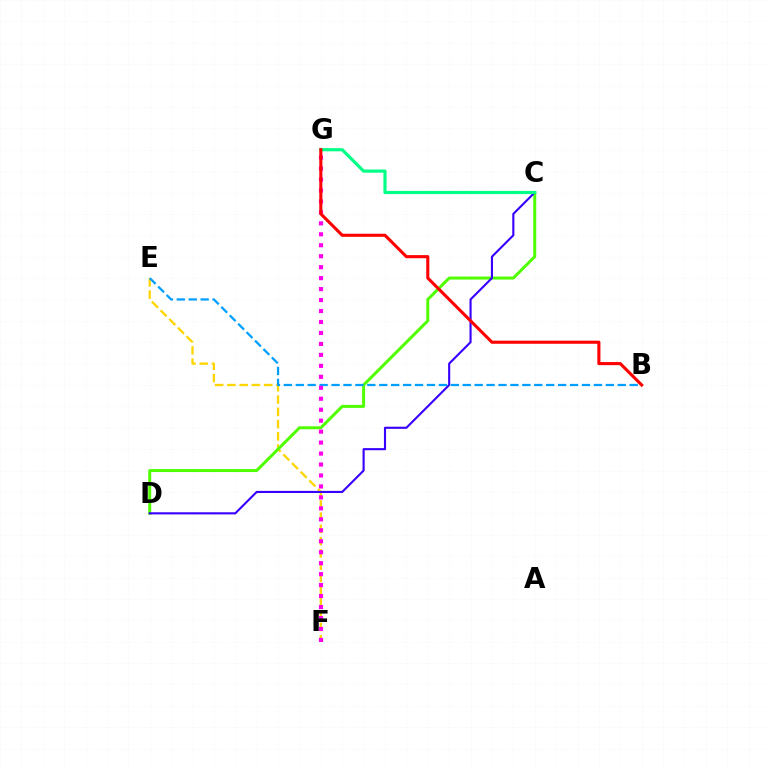{('E', 'F'): [{'color': '#ffd500', 'line_style': 'dashed', 'thickness': 1.66}], ('C', 'D'): [{'color': '#4fff00', 'line_style': 'solid', 'thickness': 2.14}, {'color': '#3700ff', 'line_style': 'solid', 'thickness': 1.53}], ('B', 'E'): [{'color': '#009eff', 'line_style': 'dashed', 'thickness': 1.62}], ('C', 'G'): [{'color': '#00ff86', 'line_style': 'solid', 'thickness': 2.29}], ('F', 'G'): [{'color': '#ff00ed', 'line_style': 'dotted', 'thickness': 2.98}], ('B', 'G'): [{'color': '#ff0000', 'line_style': 'solid', 'thickness': 2.22}]}